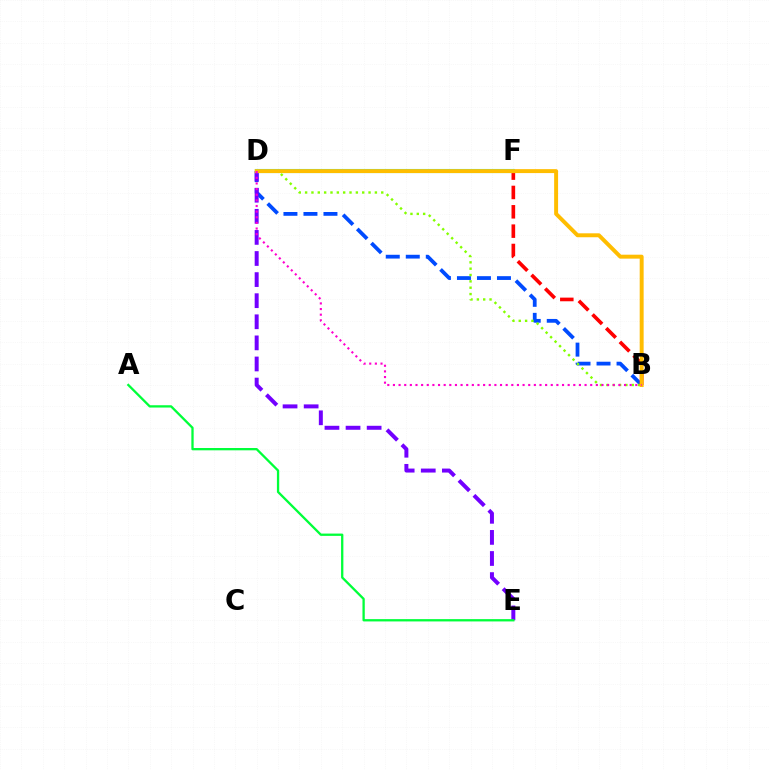{('B', 'D'): [{'color': '#004bff', 'line_style': 'dashed', 'thickness': 2.72}, {'color': '#84ff00', 'line_style': 'dotted', 'thickness': 1.72}, {'color': '#ffbd00', 'line_style': 'solid', 'thickness': 2.84}, {'color': '#ff00cf', 'line_style': 'dotted', 'thickness': 1.53}], ('D', 'E'): [{'color': '#7200ff', 'line_style': 'dashed', 'thickness': 2.87}], ('B', 'F'): [{'color': '#ff0000', 'line_style': 'dashed', 'thickness': 2.63}], ('D', 'F'): [{'color': '#00fff6', 'line_style': 'solid', 'thickness': 2.96}], ('A', 'E'): [{'color': '#00ff39', 'line_style': 'solid', 'thickness': 1.66}]}